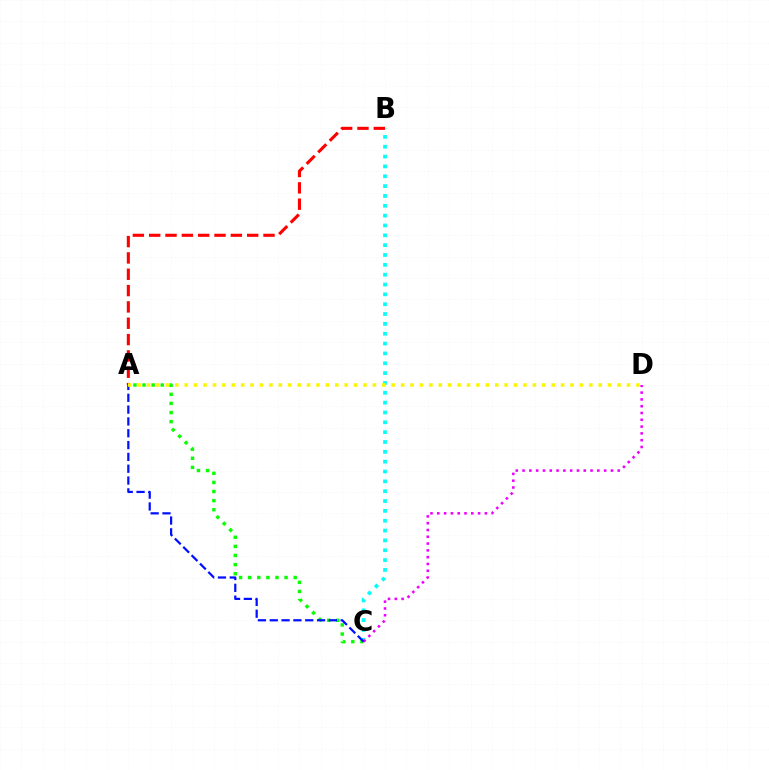{('B', 'C'): [{'color': '#00fff6', 'line_style': 'dotted', 'thickness': 2.67}], ('C', 'D'): [{'color': '#ee00ff', 'line_style': 'dotted', 'thickness': 1.85}], ('A', 'C'): [{'color': '#08ff00', 'line_style': 'dotted', 'thickness': 2.47}, {'color': '#0010ff', 'line_style': 'dashed', 'thickness': 1.61}], ('A', 'B'): [{'color': '#ff0000', 'line_style': 'dashed', 'thickness': 2.22}], ('A', 'D'): [{'color': '#fcf500', 'line_style': 'dotted', 'thickness': 2.56}]}